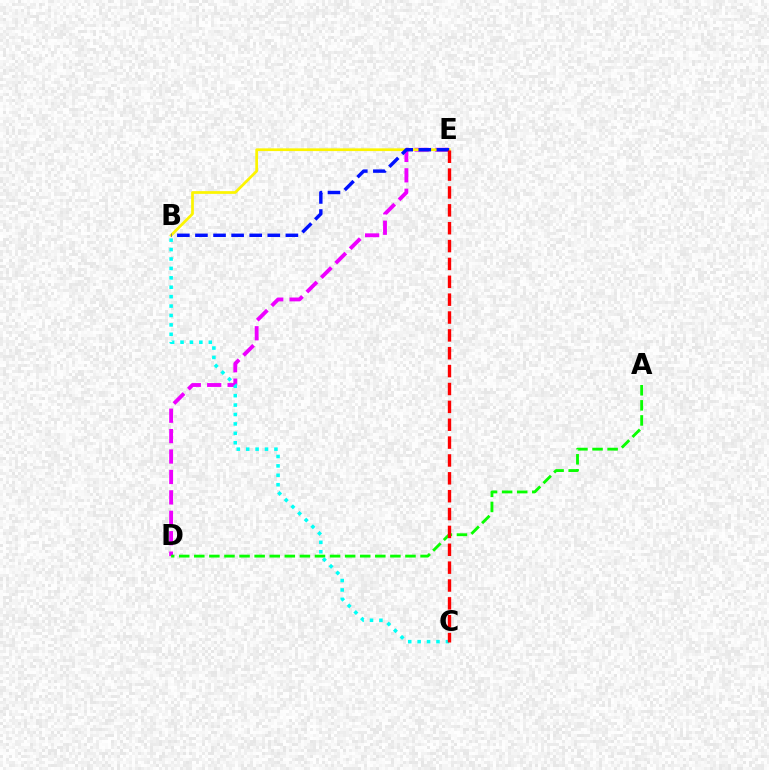{('D', 'E'): [{'color': '#ee00ff', 'line_style': 'dashed', 'thickness': 2.77}], ('A', 'D'): [{'color': '#08ff00', 'line_style': 'dashed', 'thickness': 2.05}], ('B', 'C'): [{'color': '#00fff6', 'line_style': 'dotted', 'thickness': 2.56}], ('B', 'E'): [{'color': '#fcf500', 'line_style': 'solid', 'thickness': 1.97}, {'color': '#0010ff', 'line_style': 'dashed', 'thickness': 2.46}], ('C', 'E'): [{'color': '#ff0000', 'line_style': 'dashed', 'thickness': 2.43}]}